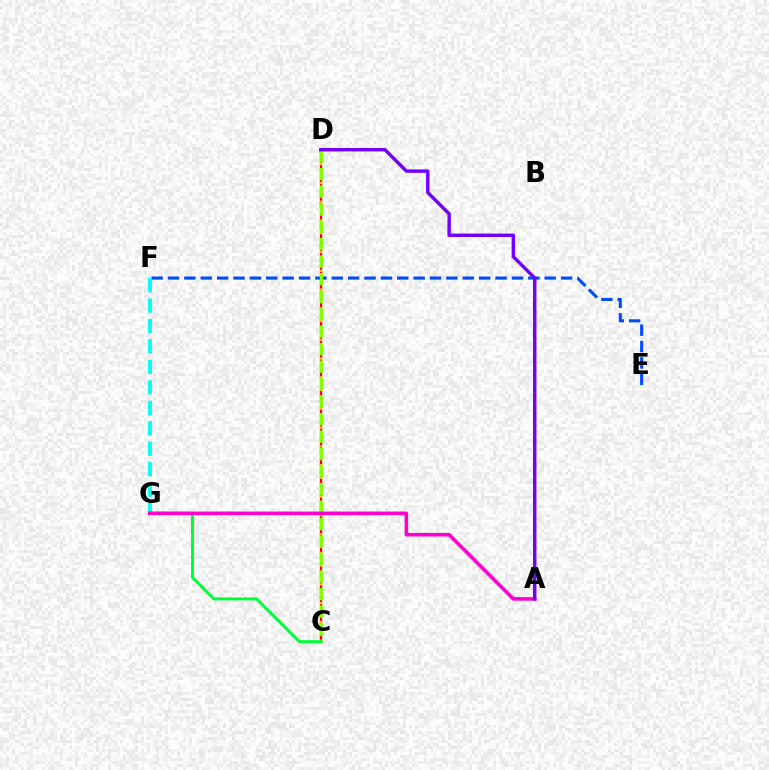{('E', 'F'): [{'color': '#004bff', 'line_style': 'dashed', 'thickness': 2.22}], ('C', 'D'): [{'color': '#ff0000', 'line_style': 'solid', 'thickness': 1.61}, {'color': '#ffbd00', 'line_style': 'dotted', 'thickness': 1.7}, {'color': '#84ff00', 'line_style': 'dashed', 'thickness': 2.38}], ('F', 'G'): [{'color': '#00fff6', 'line_style': 'dashed', 'thickness': 2.78}], ('C', 'G'): [{'color': '#00ff39', 'line_style': 'solid', 'thickness': 2.15}], ('A', 'G'): [{'color': '#ff00cf', 'line_style': 'solid', 'thickness': 2.58}], ('A', 'D'): [{'color': '#7200ff', 'line_style': 'solid', 'thickness': 2.47}]}